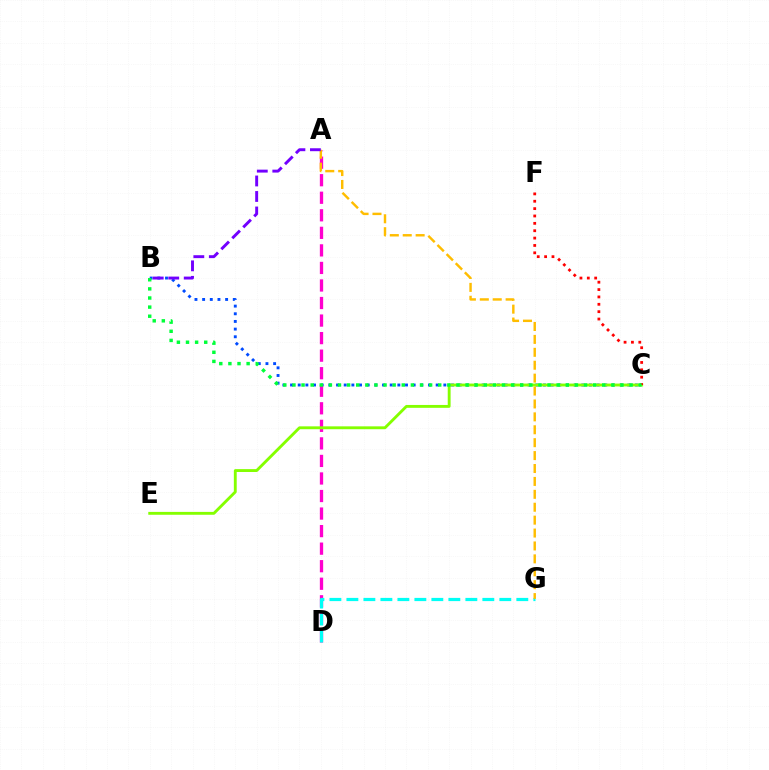{('B', 'C'): [{'color': '#004bff', 'line_style': 'dotted', 'thickness': 2.08}, {'color': '#00ff39', 'line_style': 'dotted', 'thickness': 2.48}], ('A', 'D'): [{'color': '#ff00cf', 'line_style': 'dashed', 'thickness': 2.38}], ('C', 'E'): [{'color': '#84ff00', 'line_style': 'solid', 'thickness': 2.07}], ('D', 'G'): [{'color': '#00fff6', 'line_style': 'dashed', 'thickness': 2.31}], ('A', 'G'): [{'color': '#ffbd00', 'line_style': 'dashed', 'thickness': 1.75}], ('A', 'B'): [{'color': '#7200ff', 'line_style': 'dashed', 'thickness': 2.11}], ('C', 'F'): [{'color': '#ff0000', 'line_style': 'dotted', 'thickness': 2.0}]}